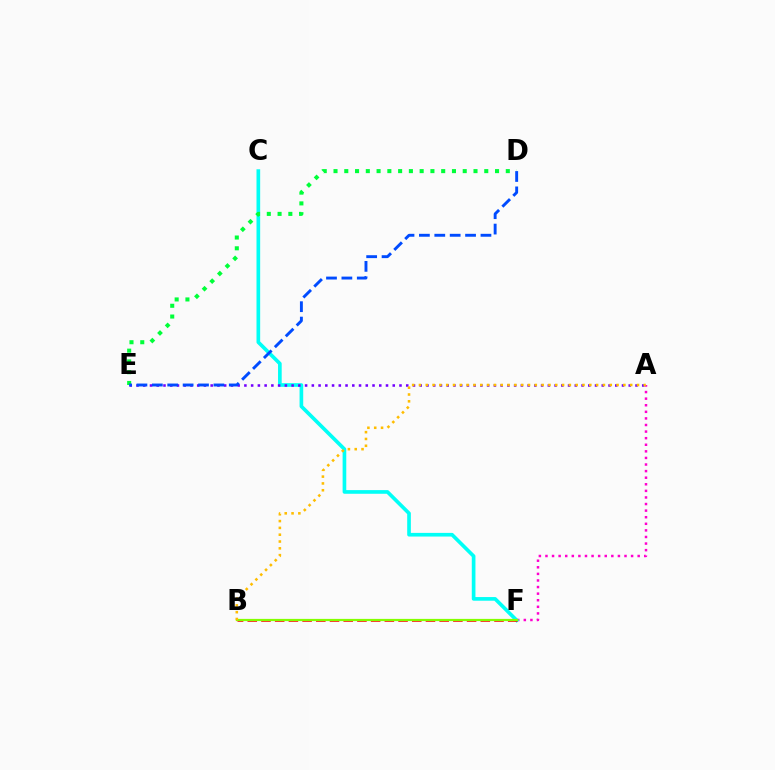{('A', 'F'): [{'color': '#ff00cf', 'line_style': 'dotted', 'thickness': 1.79}], ('C', 'F'): [{'color': '#00fff6', 'line_style': 'solid', 'thickness': 2.63}], ('A', 'E'): [{'color': '#7200ff', 'line_style': 'dotted', 'thickness': 1.83}], ('B', 'F'): [{'color': '#ff0000', 'line_style': 'dashed', 'thickness': 1.86}, {'color': '#84ff00', 'line_style': 'solid', 'thickness': 1.6}], ('D', 'E'): [{'color': '#00ff39', 'line_style': 'dotted', 'thickness': 2.93}, {'color': '#004bff', 'line_style': 'dashed', 'thickness': 2.09}], ('A', 'B'): [{'color': '#ffbd00', 'line_style': 'dotted', 'thickness': 1.85}]}